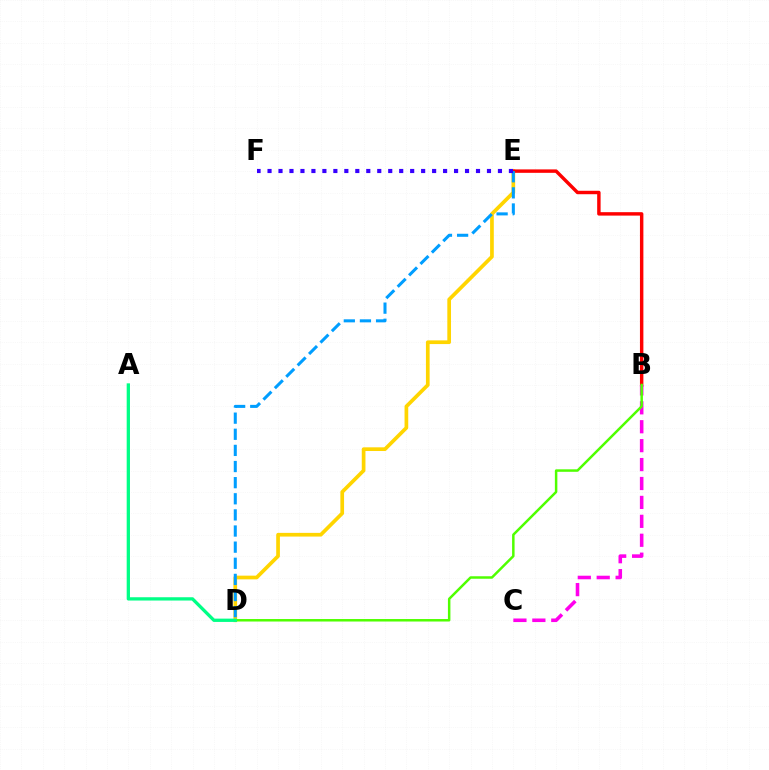{('D', 'E'): [{'color': '#ffd500', 'line_style': 'solid', 'thickness': 2.66}, {'color': '#009eff', 'line_style': 'dashed', 'thickness': 2.19}], ('B', 'E'): [{'color': '#ff0000', 'line_style': 'solid', 'thickness': 2.47}], ('B', 'C'): [{'color': '#ff00ed', 'line_style': 'dashed', 'thickness': 2.57}], ('E', 'F'): [{'color': '#3700ff', 'line_style': 'dotted', 'thickness': 2.98}], ('B', 'D'): [{'color': '#4fff00', 'line_style': 'solid', 'thickness': 1.79}], ('A', 'D'): [{'color': '#00ff86', 'line_style': 'solid', 'thickness': 2.37}]}